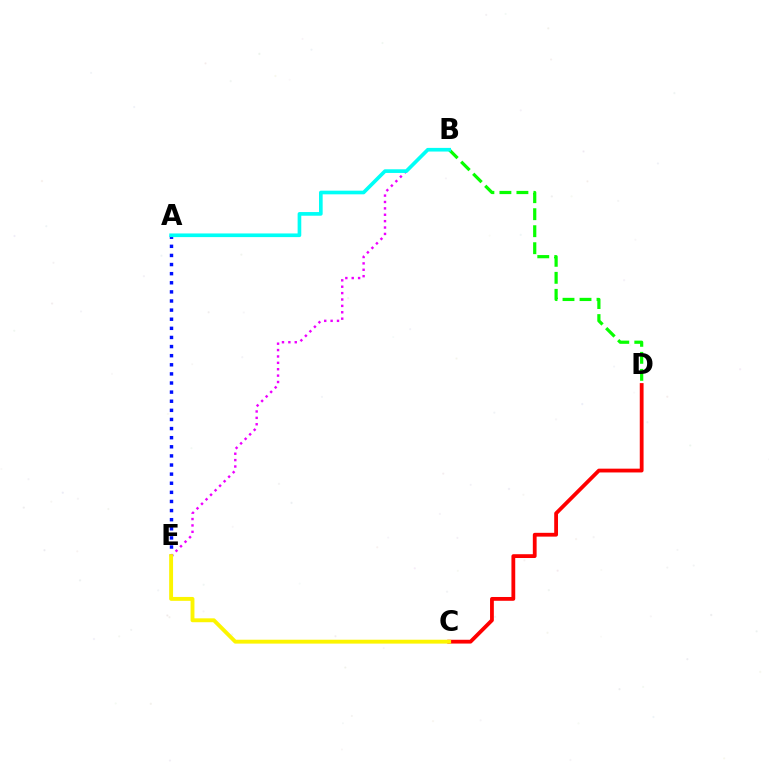{('A', 'E'): [{'color': '#0010ff', 'line_style': 'dotted', 'thickness': 2.48}], ('B', 'D'): [{'color': '#08ff00', 'line_style': 'dashed', 'thickness': 2.31}], ('B', 'E'): [{'color': '#ee00ff', 'line_style': 'dotted', 'thickness': 1.74}], ('A', 'B'): [{'color': '#00fff6', 'line_style': 'solid', 'thickness': 2.63}], ('C', 'D'): [{'color': '#ff0000', 'line_style': 'solid', 'thickness': 2.73}], ('C', 'E'): [{'color': '#fcf500', 'line_style': 'solid', 'thickness': 2.8}]}